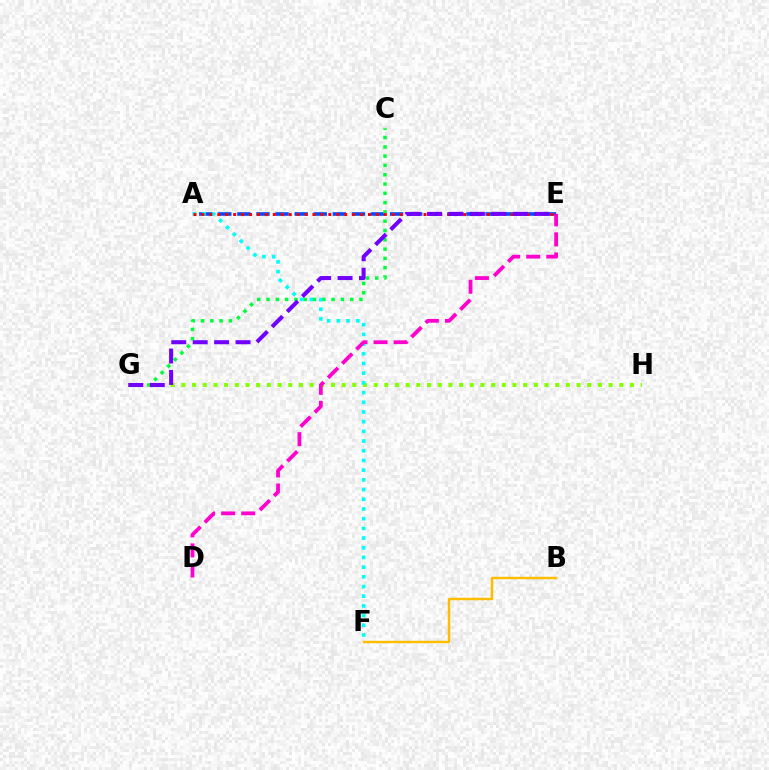{('A', 'E'): [{'color': '#004bff', 'line_style': 'dashed', 'thickness': 2.59}, {'color': '#ff0000', 'line_style': 'dotted', 'thickness': 2.15}], ('C', 'G'): [{'color': '#00ff39', 'line_style': 'dotted', 'thickness': 2.53}], ('G', 'H'): [{'color': '#84ff00', 'line_style': 'dotted', 'thickness': 2.9}], ('A', 'F'): [{'color': '#00fff6', 'line_style': 'dotted', 'thickness': 2.64}], ('D', 'E'): [{'color': '#ff00cf', 'line_style': 'dashed', 'thickness': 2.73}], ('B', 'F'): [{'color': '#ffbd00', 'line_style': 'solid', 'thickness': 1.78}], ('E', 'G'): [{'color': '#7200ff', 'line_style': 'dashed', 'thickness': 2.91}]}